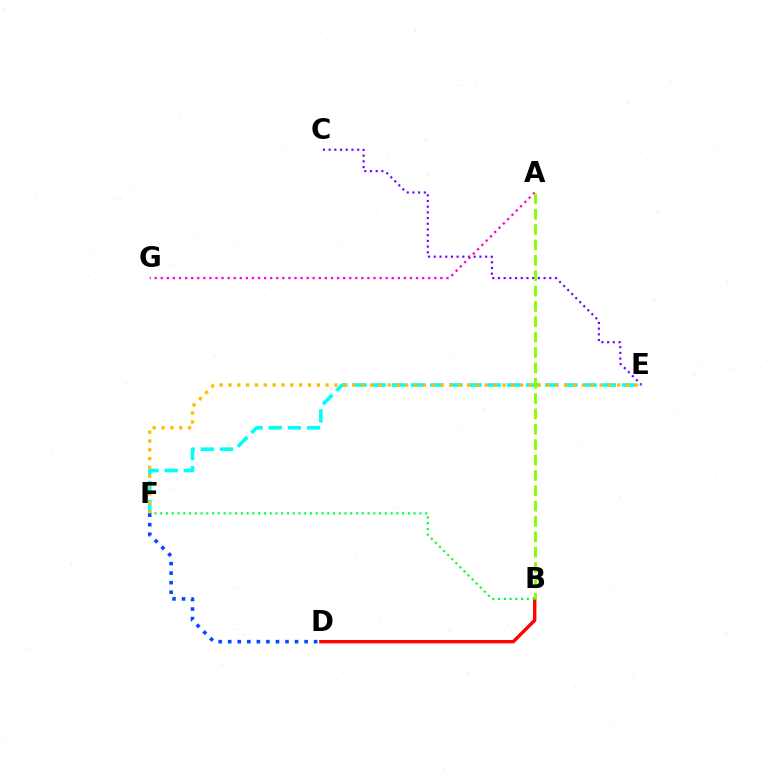{('C', 'E'): [{'color': '#7200ff', 'line_style': 'dotted', 'thickness': 1.55}], ('B', 'D'): [{'color': '#ff0000', 'line_style': 'solid', 'thickness': 2.41}], ('E', 'F'): [{'color': '#00fff6', 'line_style': 'dashed', 'thickness': 2.61}, {'color': '#ffbd00', 'line_style': 'dotted', 'thickness': 2.4}], ('A', 'G'): [{'color': '#ff00cf', 'line_style': 'dotted', 'thickness': 1.65}], ('B', 'F'): [{'color': '#00ff39', 'line_style': 'dotted', 'thickness': 1.56}], ('A', 'B'): [{'color': '#84ff00', 'line_style': 'dashed', 'thickness': 2.09}], ('D', 'F'): [{'color': '#004bff', 'line_style': 'dotted', 'thickness': 2.59}]}